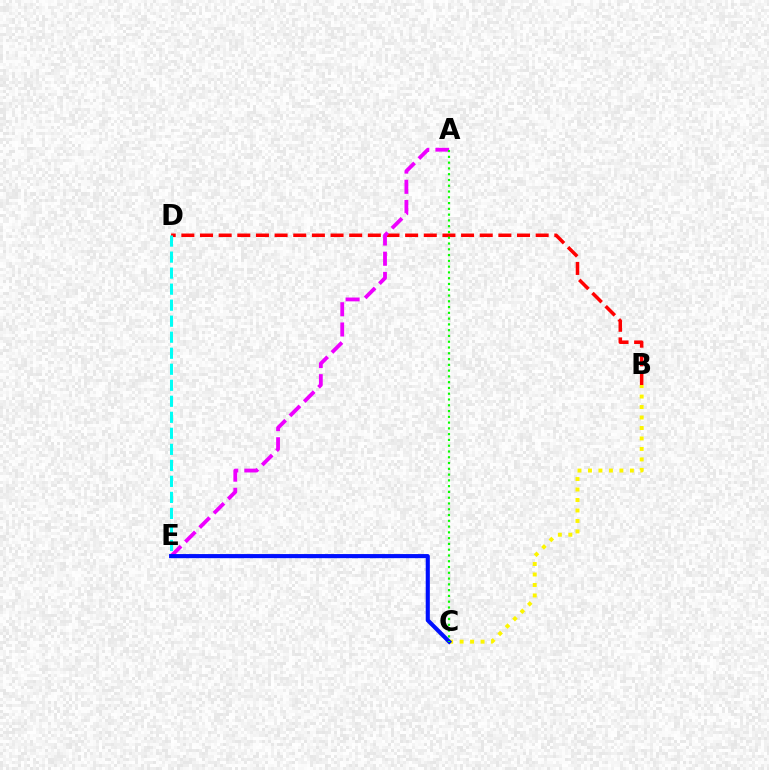{('B', 'C'): [{'color': '#fcf500', 'line_style': 'dotted', 'thickness': 2.85}], ('B', 'D'): [{'color': '#ff0000', 'line_style': 'dashed', 'thickness': 2.53}], ('D', 'E'): [{'color': '#00fff6', 'line_style': 'dashed', 'thickness': 2.18}], ('A', 'E'): [{'color': '#ee00ff', 'line_style': 'dashed', 'thickness': 2.74}], ('C', 'E'): [{'color': '#0010ff', 'line_style': 'solid', 'thickness': 2.96}], ('A', 'C'): [{'color': '#08ff00', 'line_style': 'dotted', 'thickness': 1.57}]}